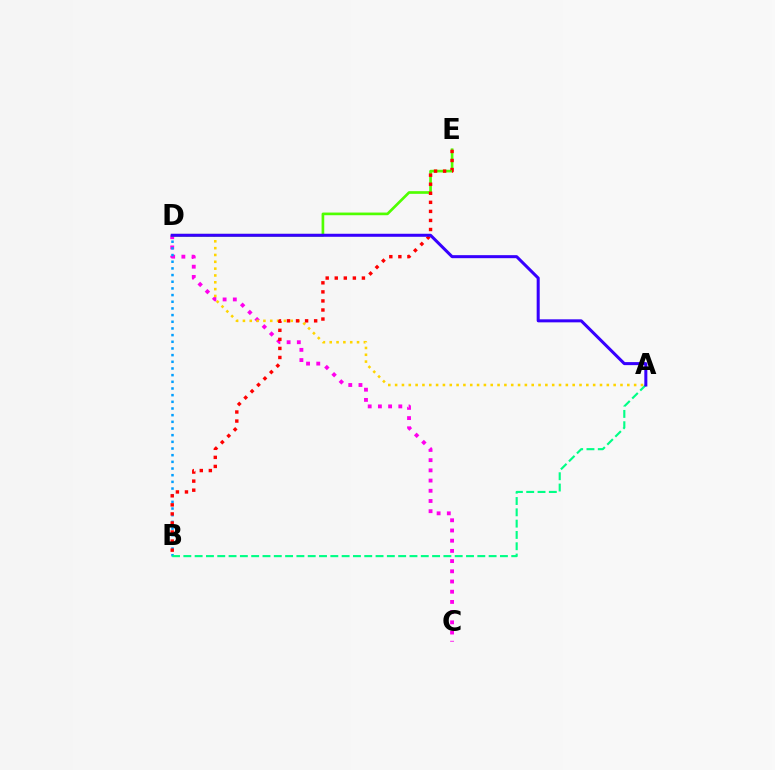{('C', 'D'): [{'color': '#ff00ed', 'line_style': 'dotted', 'thickness': 2.77}], ('A', 'D'): [{'color': '#ffd500', 'line_style': 'dotted', 'thickness': 1.86}, {'color': '#3700ff', 'line_style': 'solid', 'thickness': 2.18}], ('D', 'E'): [{'color': '#4fff00', 'line_style': 'solid', 'thickness': 1.92}], ('B', 'D'): [{'color': '#009eff', 'line_style': 'dotted', 'thickness': 1.81}], ('B', 'E'): [{'color': '#ff0000', 'line_style': 'dotted', 'thickness': 2.46}], ('A', 'B'): [{'color': '#00ff86', 'line_style': 'dashed', 'thickness': 1.54}]}